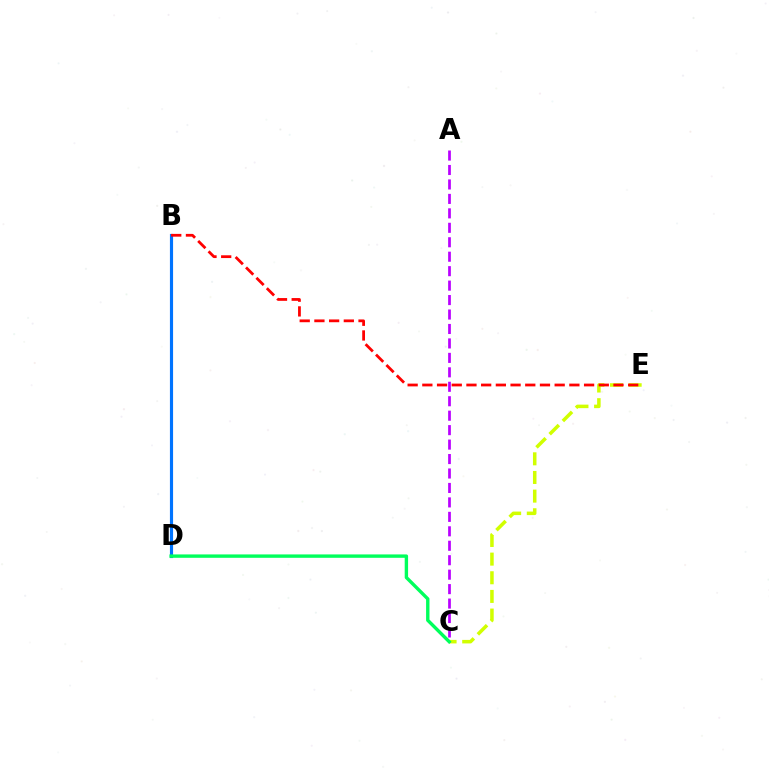{('C', 'E'): [{'color': '#d1ff00', 'line_style': 'dashed', 'thickness': 2.53}], ('B', 'D'): [{'color': '#0074ff', 'line_style': 'solid', 'thickness': 2.27}], ('B', 'E'): [{'color': '#ff0000', 'line_style': 'dashed', 'thickness': 2.0}], ('A', 'C'): [{'color': '#b900ff', 'line_style': 'dashed', 'thickness': 1.96}], ('C', 'D'): [{'color': '#00ff5c', 'line_style': 'solid', 'thickness': 2.44}]}